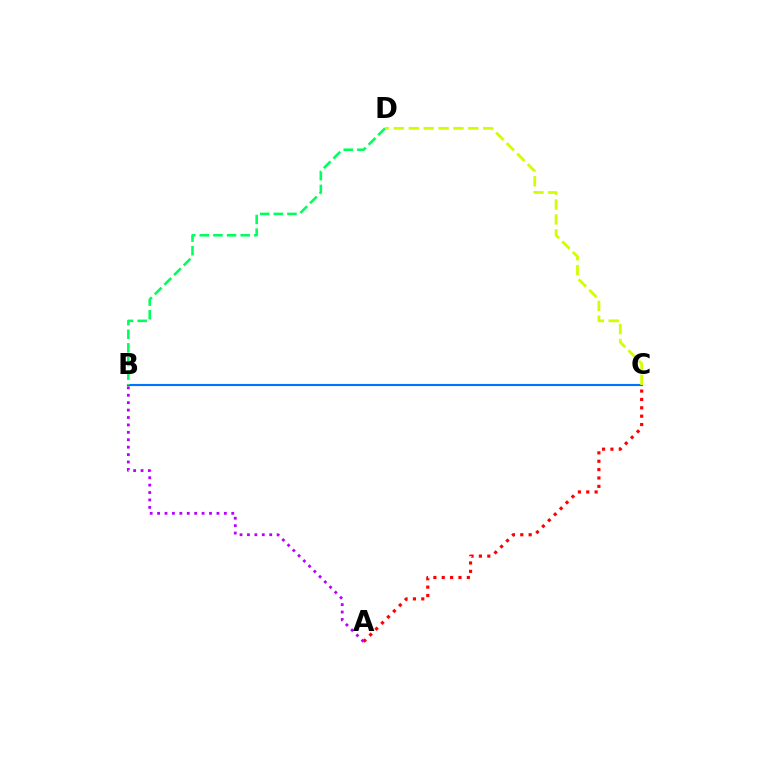{('B', 'C'): [{'color': '#0074ff', 'line_style': 'solid', 'thickness': 1.54}], ('B', 'D'): [{'color': '#00ff5c', 'line_style': 'dashed', 'thickness': 1.85}], ('A', 'C'): [{'color': '#ff0000', 'line_style': 'dotted', 'thickness': 2.27}], ('A', 'B'): [{'color': '#b900ff', 'line_style': 'dotted', 'thickness': 2.02}], ('C', 'D'): [{'color': '#d1ff00', 'line_style': 'dashed', 'thickness': 2.02}]}